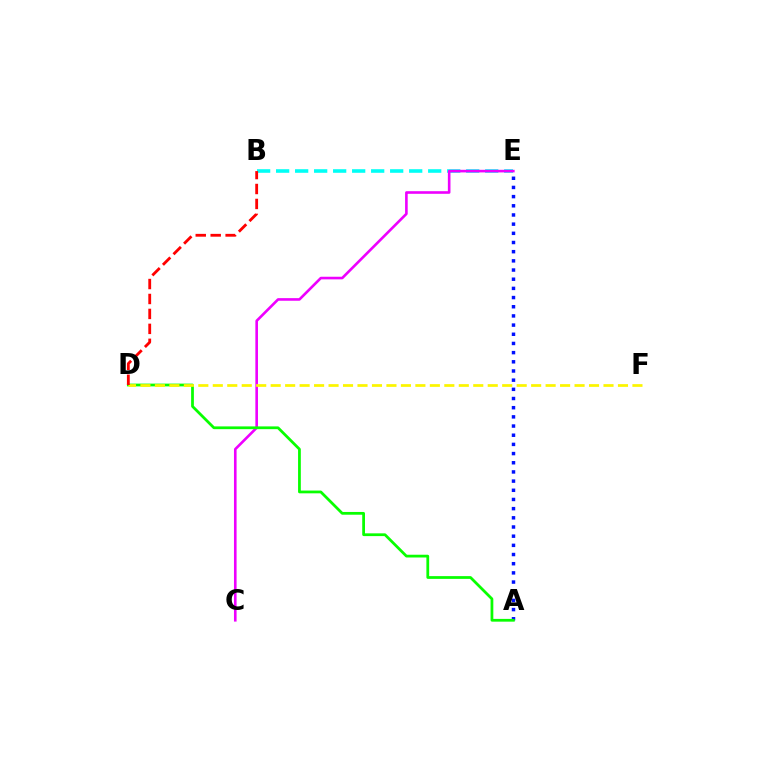{('A', 'E'): [{'color': '#0010ff', 'line_style': 'dotted', 'thickness': 2.49}], ('B', 'E'): [{'color': '#00fff6', 'line_style': 'dashed', 'thickness': 2.58}], ('C', 'E'): [{'color': '#ee00ff', 'line_style': 'solid', 'thickness': 1.88}], ('A', 'D'): [{'color': '#08ff00', 'line_style': 'solid', 'thickness': 1.99}], ('D', 'F'): [{'color': '#fcf500', 'line_style': 'dashed', 'thickness': 1.97}], ('B', 'D'): [{'color': '#ff0000', 'line_style': 'dashed', 'thickness': 2.03}]}